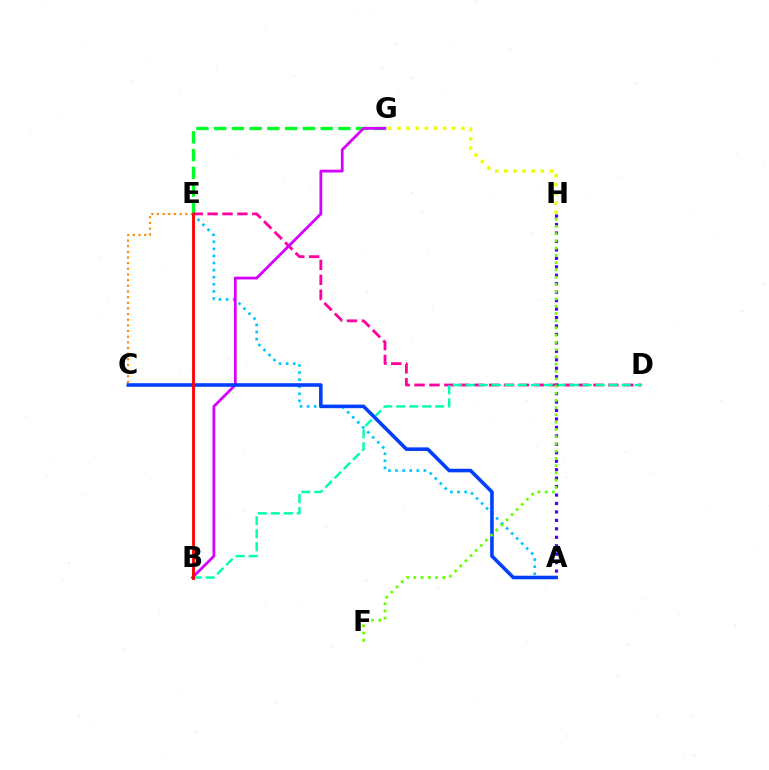{('E', 'G'): [{'color': '#00ff27', 'line_style': 'dashed', 'thickness': 2.41}], ('C', 'E'): [{'color': '#ff8800', 'line_style': 'dotted', 'thickness': 1.54}], ('D', 'E'): [{'color': '#ff00a0', 'line_style': 'dashed', 'thickness': 2.03}], ('A', 'E'): [{'color': '#00c7ff', 'line_style': 'dotted', 'thickness': 1.92}], ('G', 'H'): [{'color': '#eeff00', 'line_style': 'dotted', 'thickness': 2.48}], ('B', 'G'): [{'color': '#d600ff', 'line_style': 'solid', 'thickness': 2.0}], ('B', 'D'): [{'color': '#00ffaf', 'line_style': 'dashed', 'thickness': 1.76}], ('A', 'H'): [{'color': '#4f00ff', 'line_style': 'dotted', 'thickness': 2.3}], ('A', 'C'): [{'color': '#003fff', 'line_style': 'solid', 'thickness': 2.58}], ('B', 'E'): [{'color': '#ff0000', 'line_style': 'solid', 'thickness': 2.04}], ('F', 'H'): [{'color': '#66ff00', 'line_style': 'dotted', 'thickness': 1.97}]}